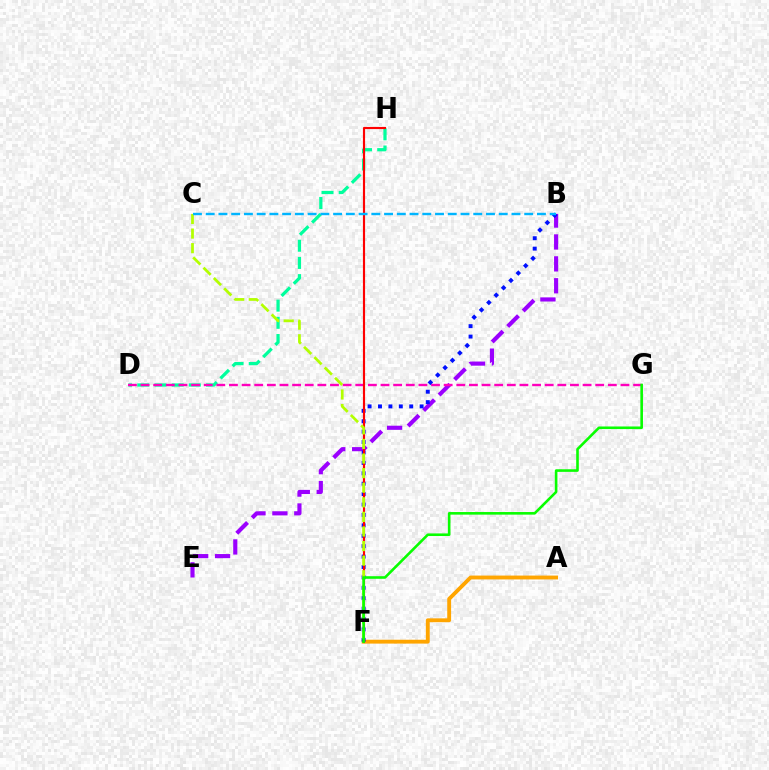{('D', 'H'): [{'color': '#00ff9d', 'line_style': 'dashed', 'thickness': 2.34}], ('A', 'F'): [{'color': '#ffa500', 'line_style': 'solid', 'thickness': 2.78}], ('B', 'E'): [{'color': '#9b00ff', 'line_style': 'dashed', 'thickness': 2.97}], ('D', 'G'): [{'color': '#ff00bd', 'line_style': 'dashed', 'thickness': 1.72}], ('B', 'F'): [{'color': '#0010ff', 'line_style': 'dotted', 'thickness': 2.83}], ('F', 'H'): [{'color': '#ff0000', 'line_style': 'solid', 'thickness': 1.54}], ('C', 'F'): [{'color': '#b3ff00', 'line_style': 'dashed', 'thickness': 1.98}], ('F', 'G'): [{'color': '#08ff00', 'line_style': 'solid', 'thickness': 1.87}], ('B', 'C'): [{'color': '#00b5ff', 'line_style': 'dashed', 'thickness': 1.73}]}